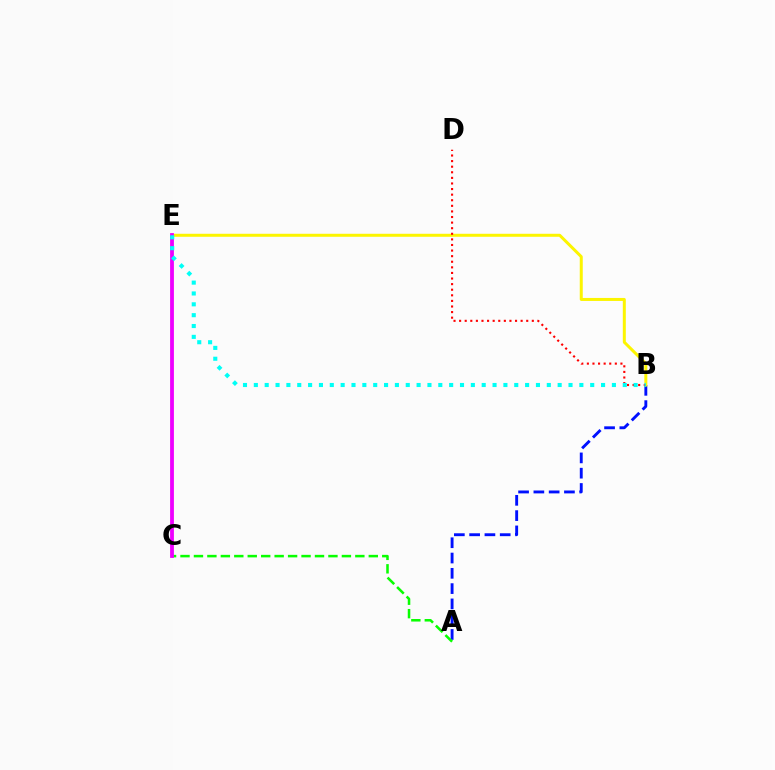{('A', 'B'): [{'color': '#0010ff', 'line_style': 'dashed', 'thickness': 2.08}], ('B', 'E'): [{'color': '#fcf500', 'line_style': 'solid', 'thickness': 2.16}, {'color': '#00fff6', 'line_style': 'dotted', 'thickness': 2.95}], ('A', 'C'): [{'color': '#08ff00', 'line_style': 'dashed', 'thickness': 1.83}], ('B', 'D'): [{'color': '#ff0000', 'line_style': 'dotted', 'thickness': 1.52}], ('C', 'E'): [{'color': '#ee00ff', 'line_style': 'solid', 'thickness': 2.74}]}